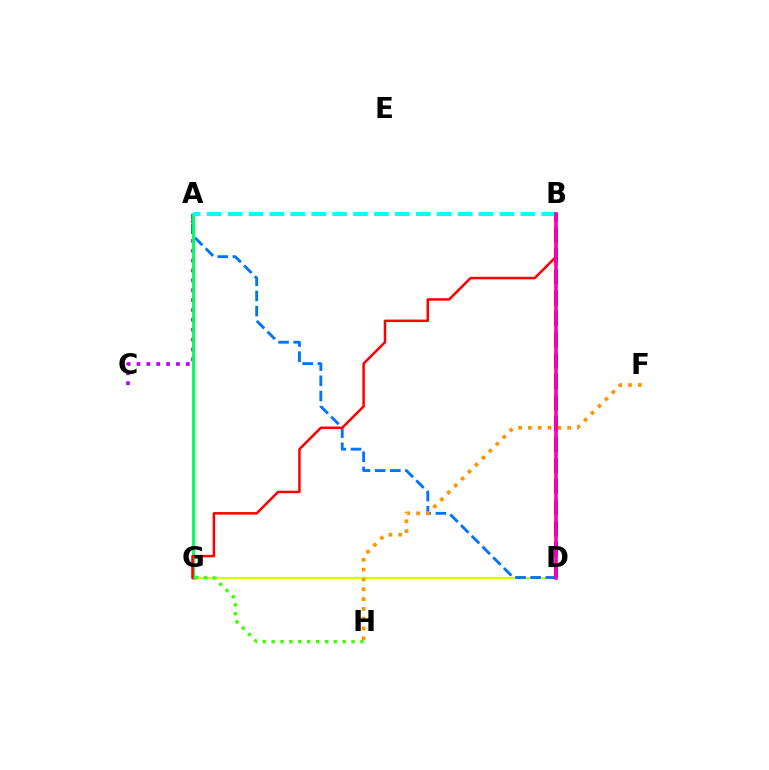{('B', 'D'): [{'color': '#2500ff', 'line_style': 'dashed', 'thickness': 2.85}, {'color': '#ff00ac', 'line_style': 'solid', 'thickness': 2.61}], ('A', 'C'): [{'color': '#b900ff', 'line_style': 'dotted', 'thickness': 2.68}], ('D', 'G'): [{'color': '#d1ff00', 'line_style': 'solid', 'thickness': 1.53}], ('A', 'D'): [{'color': '#0074ff', 'line_style': 'dashed', 'thickness': 2.06}], ('A', 'G'): [{'color': '#00ff5c', 'line_style': 'solid', 'thickness': 2.07}], ('F', 'H'): [{'color': '#ff9400', 'line_style': 'dotted', 'thickness': 2.67}], ('A', 'B'): [{'color': '#00fff6', 'line_style': 'dashed', 'thickness': 2.84}], ('B', 'G'): [{'color': '#ff0000', 'line_style': 'solid', 'thickness': 1.81}], ('G', 'H'): [{'color': '#3dff00', 'line_style': 'dotted', 'thickness': 2.41}]}